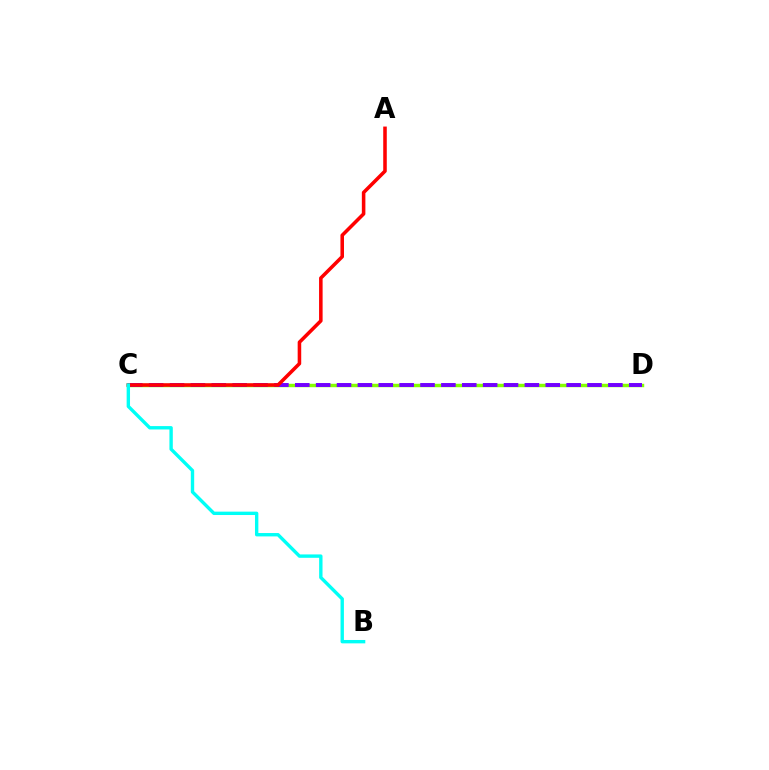{('C', 'D'): [{'color': '#84ff00', 'line_style': 'solid', 'thickness': 2.48}, {'color': '#7200ff', 'line_style': 'dashed', 'thickness': 2.84}], ('A', 'C'): [{'color': '#ff0000', 'line_style': 'solid', 'thickness': 2.56}], ('B', 'C'): [{'color': '#00fff6', 'line_style': 'solid', 'thickness': 2.43}]}